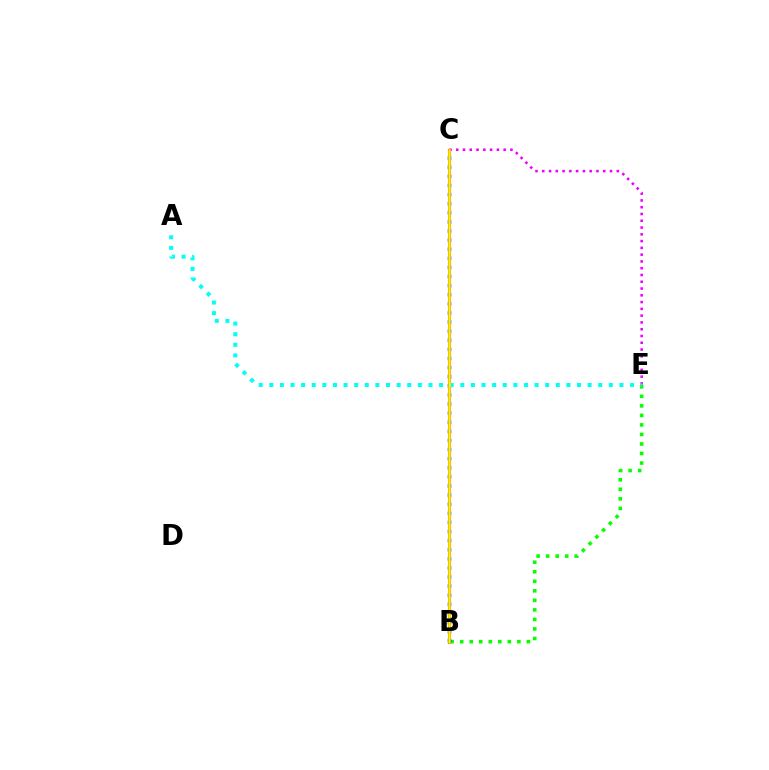{('B', 'E'): [{'color': '#08ff00', 'line_style': 'dotted', 'thickness': 2.59}], ('B', 'C'): [{'color': '#ff0000', 'line_style': 'solid', 'thickness': 2.22}, {'color': '#0010ff', 'line_style': 'dotted', 'thickness': 2.47}, {'color': '#fcf500', 'line_style': 'solid', 'thickness': 1.85}], ('C', 'E'): [{'color': '#ee00ff', 'line_style': 'dotted', 'thickness': 1.84}], ('A', 'E'): [{'color': '#00fff6', 'line_style': 'dotted', 'thickness': 2.88}]}